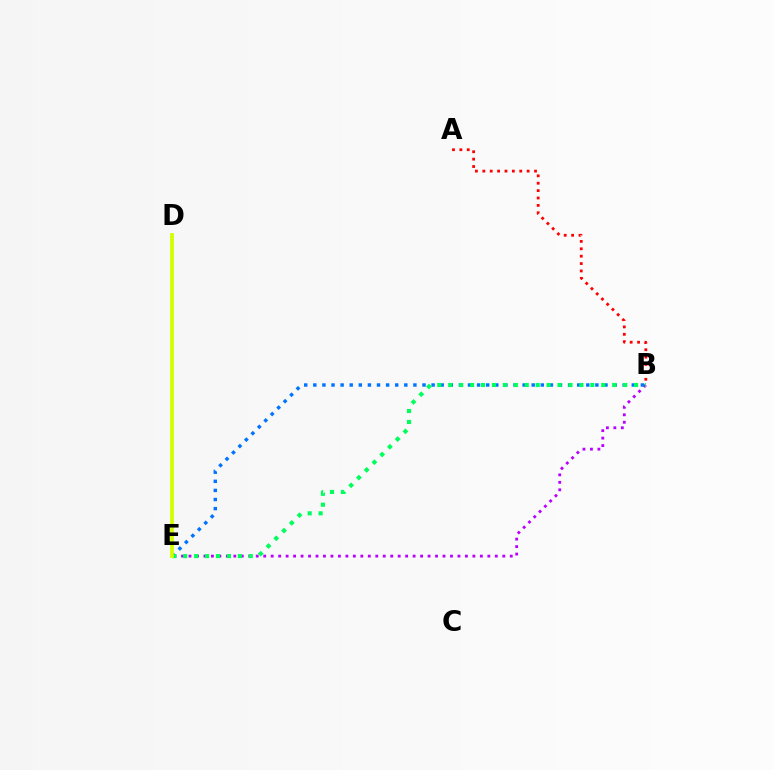{('B', 'E'): [{'color': '#b900ff', 'line_style': 'dotted', 'thickness': 2.03}, {'color': '#0074ff', 'line_style': 'dotted', 'thickness': 2.47}, {'color': '#00ff5c', 'line_style': 'dotted', 'thickness': 2.97}], ('D', 'E'): [{'color': '#d1ff00', 'line_style': 'solid', 'thickness': 2.73}], ('A', 'B'): [{'color': '#ff0000', 'line_style': 'dotted', 'thickness': 2.01}]}